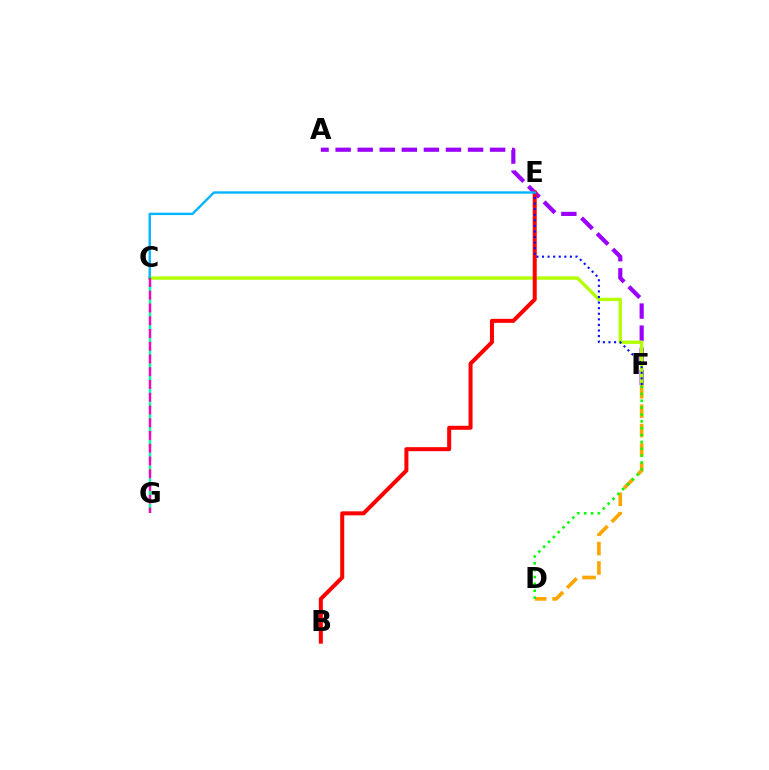{('A', 'F'): [{'color': '#9b00ff', 'line_style': 'dashed', 'thickness': 3.0}], ('C', 'F'): [{'color': '#b3ff00', 'line_style': 'solid', 'thickness': 2.39}], ('B', 'E'): [{'color': '#ff0000', 'line_style': 'solid', 'thickness': 2.89}], ('D', 'F'): [{'color': '#ffa500', 'line_style': 'dashed', 'thickness': 2.63}, {'color': '#08ff00', 'line_style': 'dotted', 'thickness': 1.86}], ('C', 'G'): [{'color': '#00ff9d', 'line_style': 'dashed', 'thickness': 1.76}, {'color': '#ff00bd', 'line_style': 'dashed', 'thickness': 1.73}], ('E', 'F'): [{'color': '#0010ff', 'line_style': 'dotted', 'thickness': 1.52}], ('C', 'E'): [{'color': '#00b5ff', 'line_style': 'solid', 'thickness': 1.7}]}